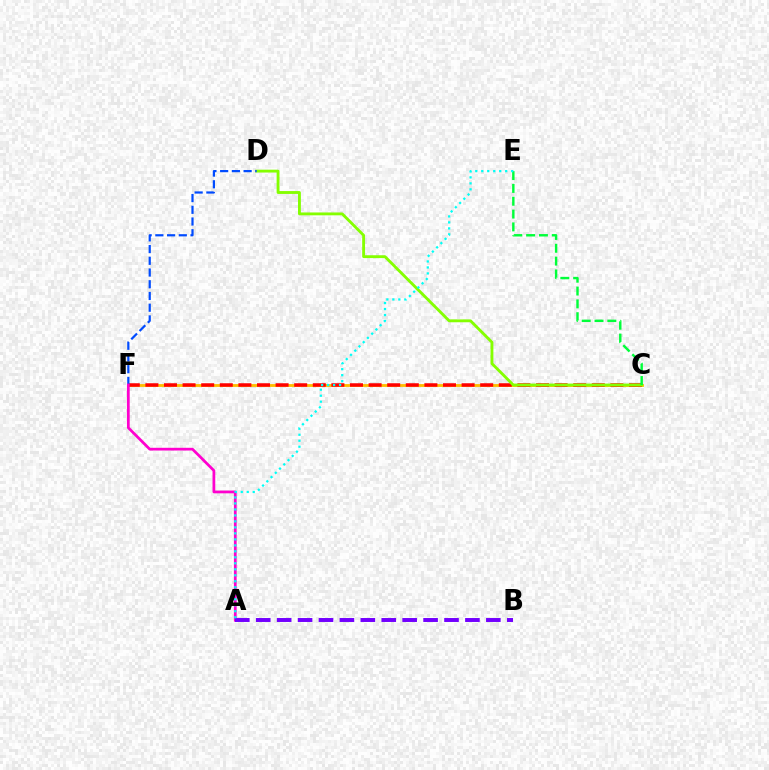{('C', 'F'): [{'color': '#ffbd00', 'line_style': 'solid', 'thickness': 2.03}, {'color': '#ff0000', 'line_style': 'dashed', 'thickness': 2.53}], ('C', 'D'): [{'color': '#84ff00', 'line_style': 'solid', 'thickness': 2.06}], ('D', 'F'): [{'color': '#004bff', 'line_style': 'dashed', 'thickness': 1.59}], ('A', 'F'): [{'color': '#ff00cf', 'line_style': 'solid', 'thickness': 1.97}], ('C', 'E'): [{'color': '#00ff39', 'line_style': 'dashed', 'thickness': 1.74}], ('A', 'B'): [{'color': '#7200ff', 'line_style': 'dashed', 'thickness': 2.84}], ('A', 'E'): [{'color': '#00fff6', 'line_style': 'dotted', 'thickness': 1.63}]}